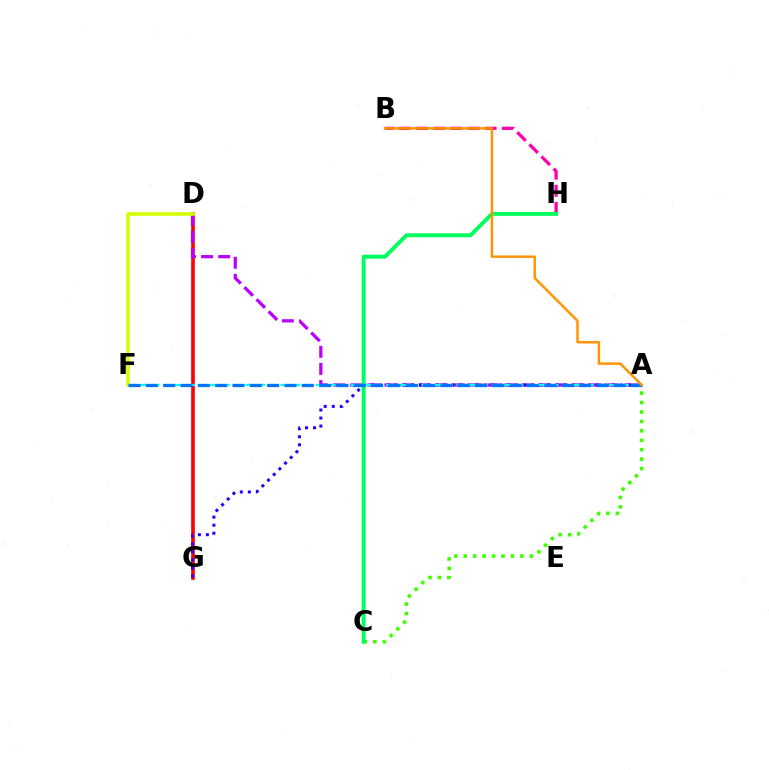{('D', 'G'): [{'color': '#ff0000', 'line_style': 'solid', 'thickness': 2.62}], ('A', 'D'): [{'color': '#b900ff', 'line_style': 'dashed', 'thickness': 2.33}], ('A', 'G'): [{'color': '#2500ff', 'line_style': 'dotted', 'thickness': 2.18}], ('A', 'C'): [{'color': '#3dff00', 'line_style': 'dotted', 'thickness': 2.56}], ('A', 'F'): [{'color': '#00fff6', 'line_style': 'dashed', 'thickness': 1.59}, {'color': '#0074ff', 'line_style': 'dashed', 'thickness': 2.35}], ('D', 'F'): [{'color': '#d1ff00', 'line_style': 'solid', 'thickness': 2.53}], ('B', 'H'): [{'color': '#ff00ac', 'line_style': 'dashed', 'thickness': 2.33}], ('C', 'H'): [{'color': '#00ff5c', 'line_style': 'solid', 'thickness': 2.82}], ('A', 'B'): [{'color': '#ff9400', 'line_style': 'solid', 'thickness': 1.78}]}